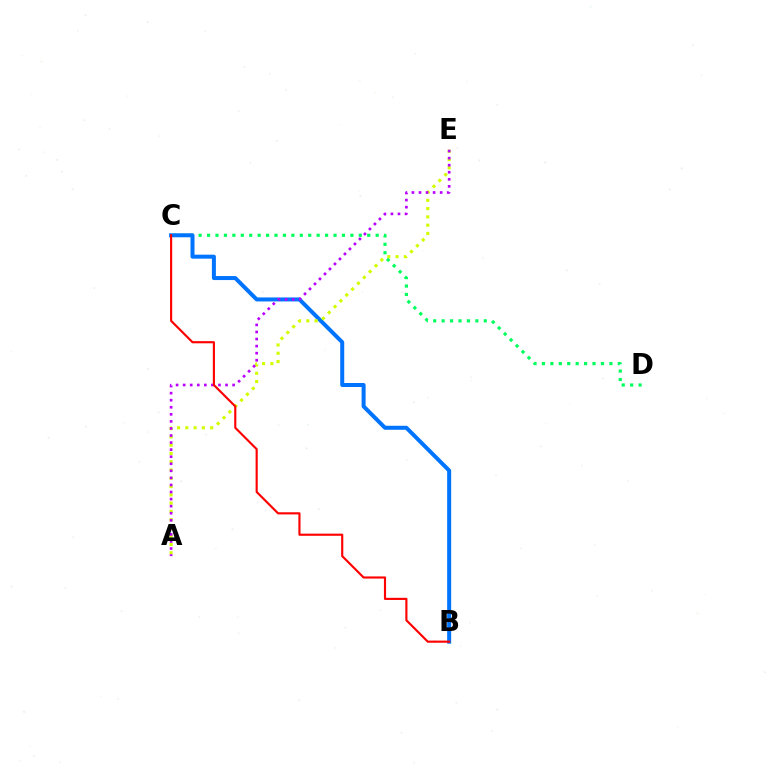{('C', 'D'): [{'color': '#00ff5c', 'line_style': 'dotted', 'thickness': 2.29}], ('B', 'C'): [{'color': '#0074ff', 'line_style': 'solid', 'thickness': 2.88}, {'color': '#ff0000', 'line_style': 'solid', 'thickness': 1.54}], ('A', 'E'): [{'color': '#d1ff00', 'line_style': 'dotted', 'thickness': 2.25}, {'color': '#b900ff', 'line_style': 'dotted', 'thickness': 1.92}]}